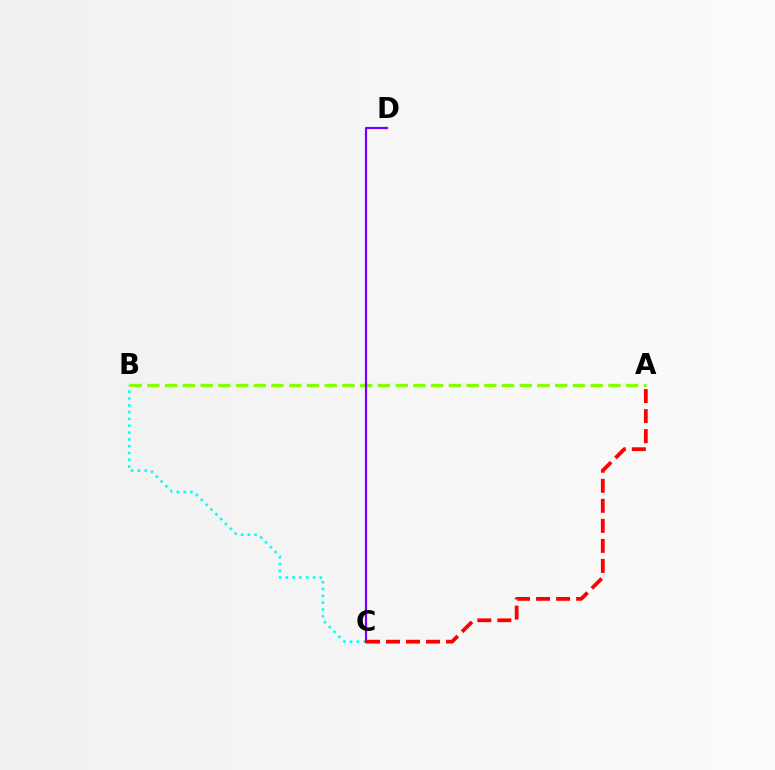{('B', 'C'): [{'color': '#00fff6', 'line_style': 'dotted', 'thickness': 1.85}], ('A', 'B'): [{'color': '#84ff00', 'line_style': 'dashed', 'thickness': 2.41}], ('C', 'D'): [{'color': '#7200ff', 'line_style': 'solid', 'thickness': 1.58}], ('A', 'C'): [{'color': '#ff0000', 'line_style': 'dashed', 'thickness': 2.72}]}